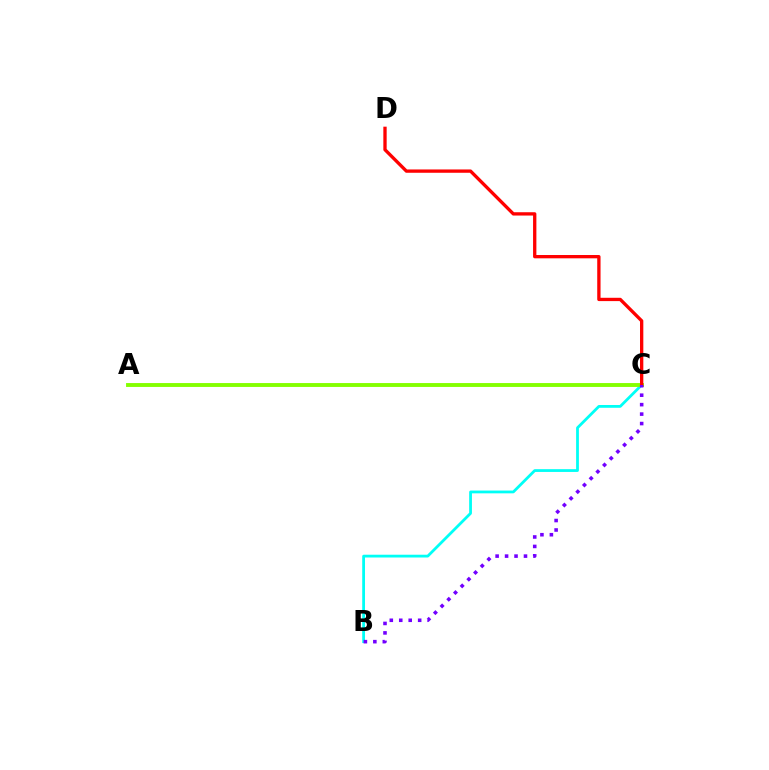{('B', 'C'): [{'color': '#00fff6', 'line_style': 'solid', 'thickness': 2.0}, {'color': '#7200ff', 'line_style': 'dotted', 'thickness': 2.57}], ('A', 'C'): [{'color': '#84ff00', 'line_style': 'solid', 'thickness': 2.8}], ('C', 'D'): [{'color': '#ff0000', 'line_style': 'solid', 'thickness': 2.39}]}